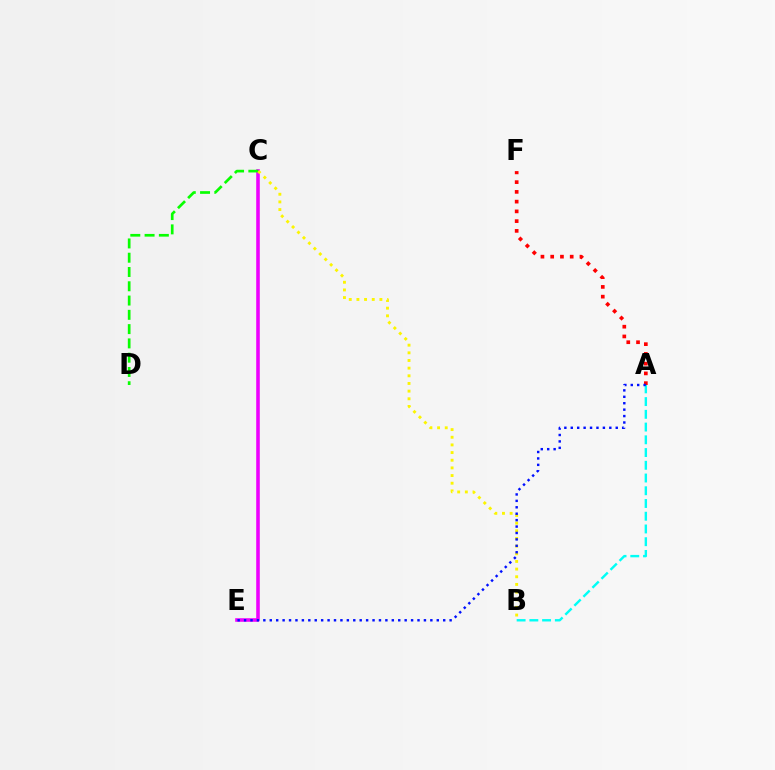{('A', 'B'): [{'color': '#00fff6', 'line_style': 'dashed', 'thickness': 1.73}], ('A', 'F'): [{'color': '#ff0000', 'line_style': 'dotted', 'thickness': 2.65}], ('C', 'E'): [{'color': '#ee00ff', 'line_style': 'solid', 'thickness': 2.58}], ('C', 'D'): [{'color': '#08ff00', 'line_style': 'dashed', 'thickness': 1.94}], ('B', 'C'): [{'color': '#fcf500', 'line_style': 'dotted', 'thickness': 2.08}], ('A', 'E'): [{'color': '#0010ff', 'line_style': 'dotted', 'thickness': 1.75}]}